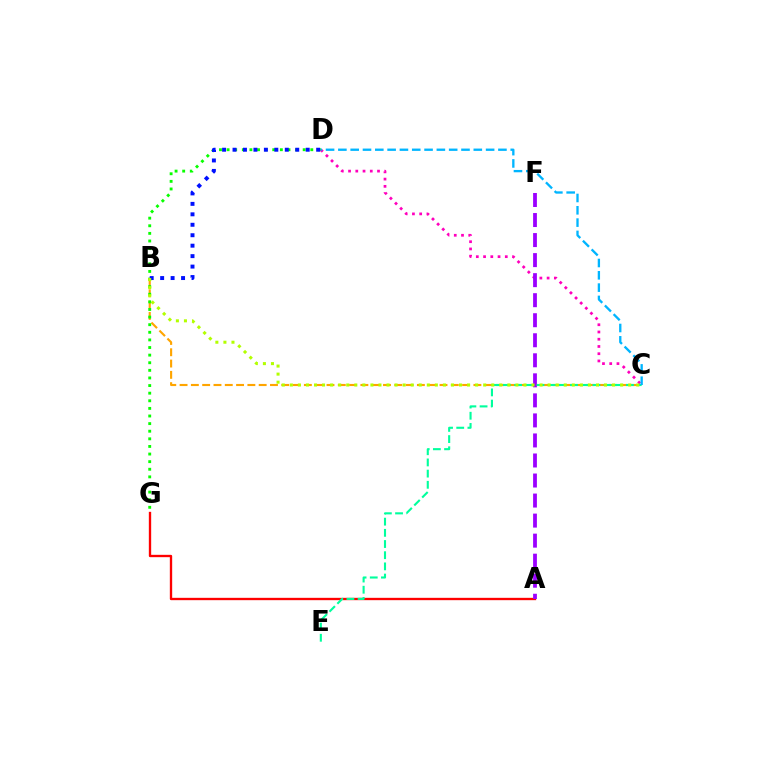{('B', 'C'): [{'color': '#ffa500', 'line_style': 'dashed', 'thickness': 1.54}, {'color': '#b3ff00', 'line_style': 'dotted', 'thickness': 2.19}], ('D', 'G'): [{'color': '#08ff00', 'line_style': 'dotted', 'thickness': 2.07}], ('A', 'G'): [{'color': '#ff0000', 'line_style': 'solid', 'thickness': 1.69}], ('C', 'D'): [{'color': '#ff00bd', 'line_style': 'dotted', 'thickness': 1.97}, {'color': '#00b5ff', 'line_style': 'dashed', 'thickness': 1.67}], ('A', 'F'): [{'color': '#9b00ff', 'line_style': 'dashed', 'thickness': 2.72}], ('C', 'E'): [{'color': '#00ff9d', 'line_style': 'dashed', 'thickness': 1.52}], ('B', 'D'): [{'color': '#0010ff', 'line_style': 'dotted', 'thickness': 2.84}]}